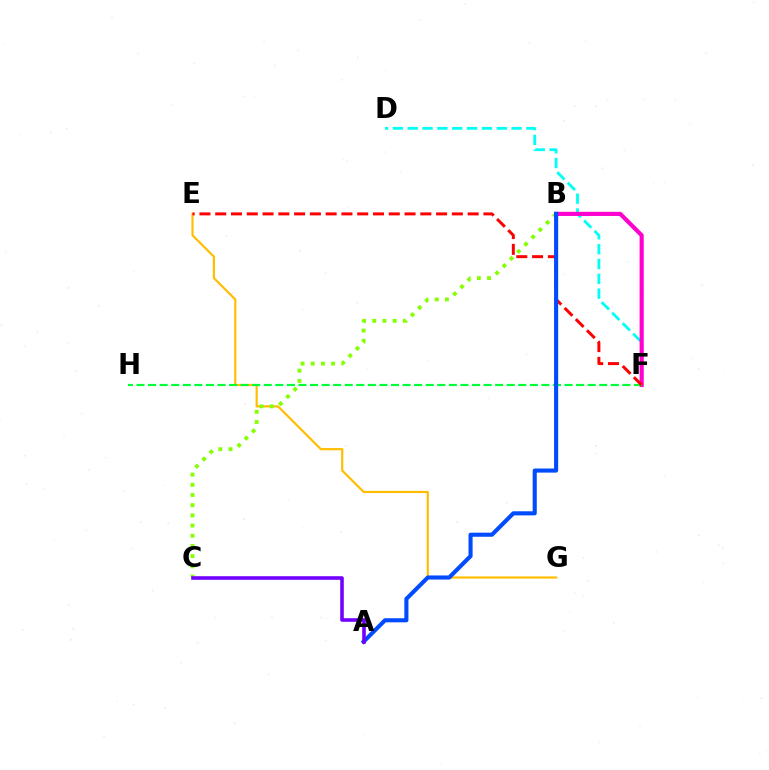{('D', 'F'): [{'color': '#00fff6', 'line_style': 'dashed', 'thickness': 2.02}], ('E', 'G'): [{'color': '#ffbd00', 'line_style': 'solid', 'thickness': 1.57}], ('B', 'F'): [{'color': '#ff00cf', 'line_style': 'solid', 'thickness': 2.98}], ('F', 'H'): [{'color': '#00ff39', 'line_style': 'dashed', 'thickness': 1.57}], ('B', 'C'): [{'color': '#84ff00', 'line_style': 'dotted', 'thickness': 2.77}], ('E', 'F'): [{'color': '#ff0000', 'line_style': 'dashed', 'thickness': 2.14}], ('A', 'B'): [{'color': '#004bff', 'line_style': 'solid', 'thickness': 2.95}], ('A', 'C'): [{'color': '#7200ff', 'line_style': 'solid', 'thickness': 2.58}]}